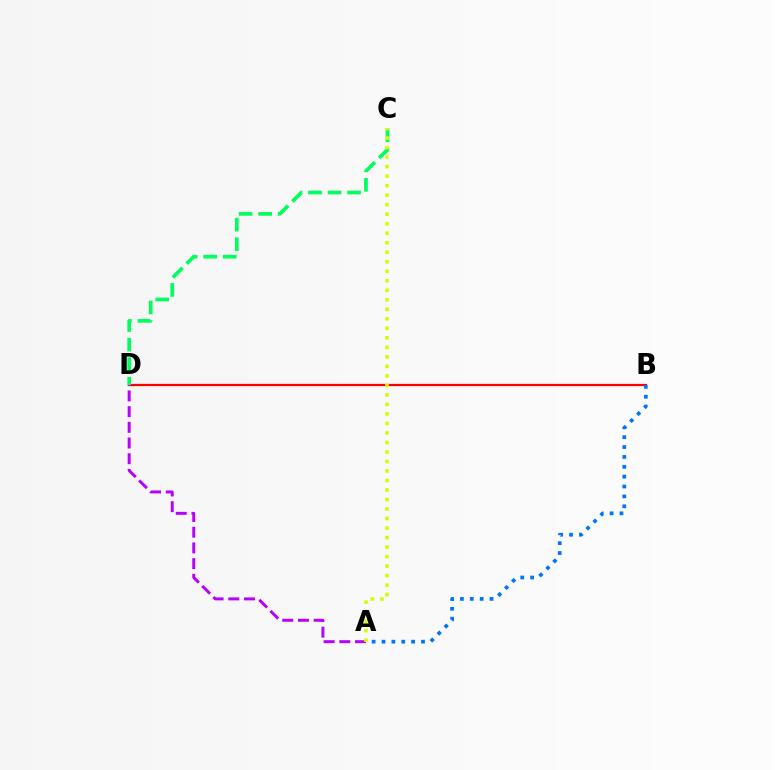{('B', 'D'): [{'color': '#ff0000', 'line_style': 'solid', 'thickness': 1.61}], ('C', 'D'): [{'color': '#00ff5c', 'line_style': 'dashed', 'thickness': 2.66}], ('A', 'B'): [{'color': '#0074ff', 'line_style': 'dotted', 'thickness': 2.68}], ('A', 'D'): [{'color': '#b900ff', 'line_style': 'dashed', 'thickness': 2.13}], ('A', 'C'): [{'color': '#d1ff00', 'line_style': 'dotted', 'thickness': 2.58}]}